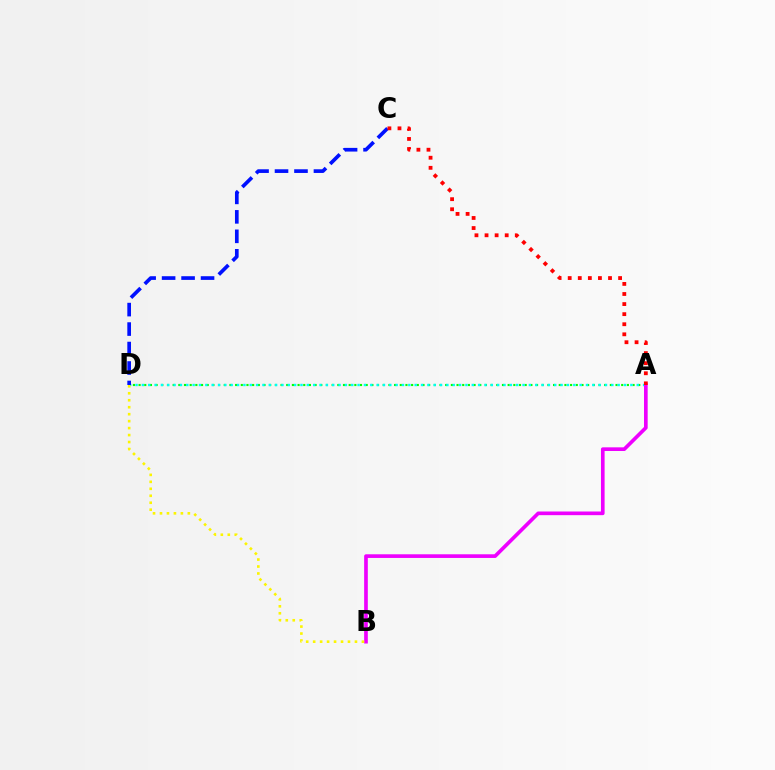{('A', 'D'): [{'color': '#08ff00', 'line_style': 'dotted', 'thickness': 1.54}, {'color': '#00fff6', 'line_style': 'dotted', 'thickness': 1.72}], ('A', 'B'): [{'color': '#ee00ff', 'line_style': 'solid', 'thickness': 2.64}], ('C', 'D'): [{'color': '#0010ff', 'line_style': 'dashed', 'thickness': 2.65}], ('B', 'D'): [{'color': '#fcf500', 'line_style': 'dotted', 'thickness': 1.89}], ('A', 'C'): [{'color': '#ff0000', 'line_style': 'dotted', 'thickness': 2.74}]}